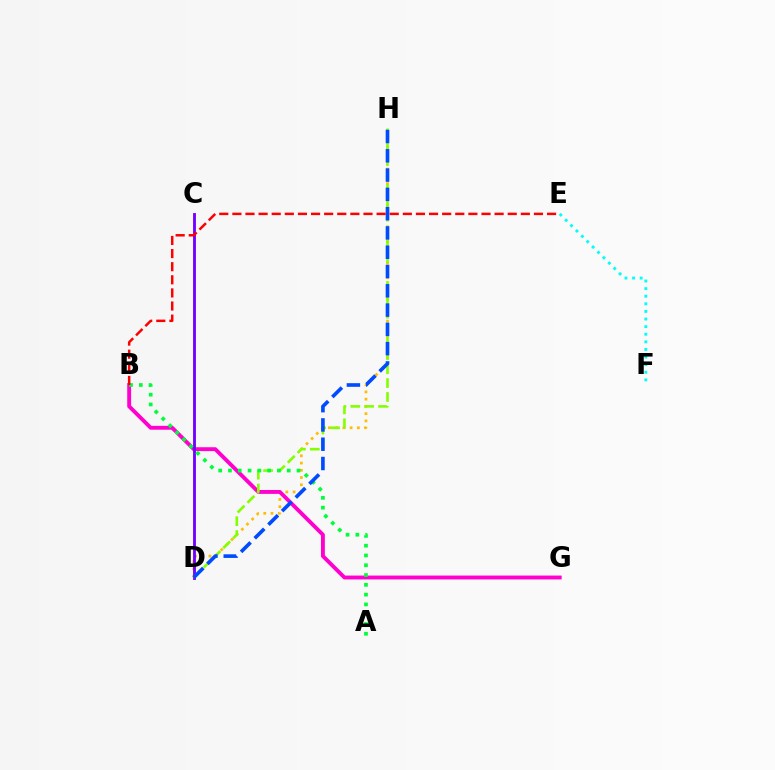{('D', 'H'): [{'color': '#ffbd00', 'line_style': 'dotted', 'thickness': 1.97}, {'color': '#84ff00', 'line_style': 'dashed', 'thickness': 1.89}, {'color': '#004bff', 'line_style': 'dashed', 'thickness': 2.62}], ('B', 'G'): [{'color': '#ff00cf', 'line_style': 'solid', 'thickness': 2.79}], ('C', 'D'): [{'color': '#7200ff', 'line_style': 'solid', 'thickness': 2.05}], ('A', 'B'): [{'color': '#00ff39', 'line_style': 'dotted', 'thickness': 2.66}], ('E', 'F'): [{'color': '#00fff6', 'line_style': 'dotted', 'thickness': 2.07}], ('B', 'E'): [{'color': '#ff0000', 'line_style': 'dashed', 'thickness': 1.78}]}